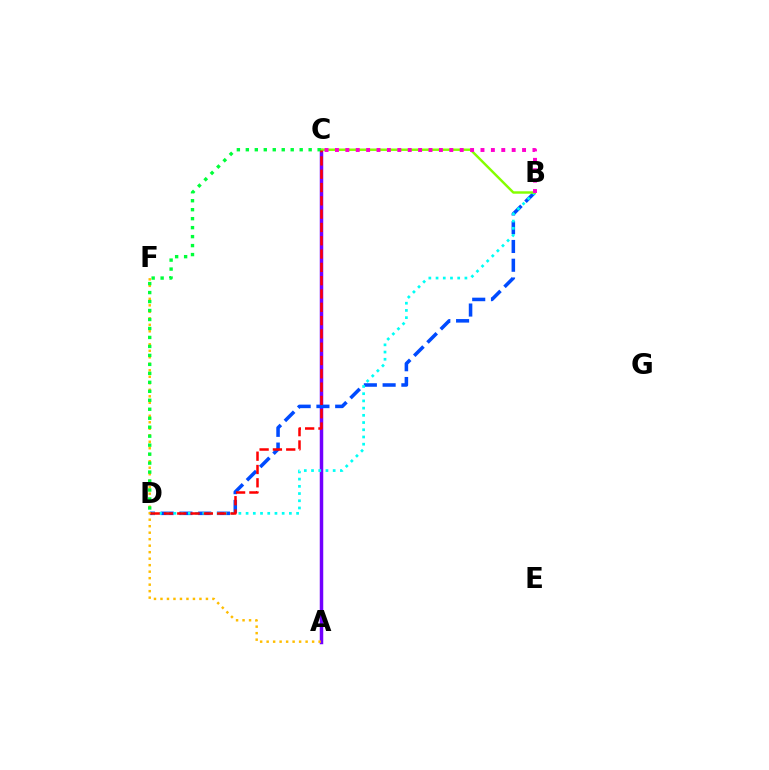{('A', 'C'): [{'color': '#7200ff', 'line_style': 'solid', 'thickness': 2.51}], ('B', 'D'): [{'color': '#004bff', 'line_style': 'dashed', 'thickness': 2.55}, {'color': '#00fff6', 'line_style': 'dotted', 'thickness': 1.96}], ('A', 'F'): [{'color': '#ffbd00', 'line_style': 'dotted', 'thickness': 1.76}], ('B', 'C'): [{'color': '#84ff00', 'line_style': 'solid', 'thickness': 1.75}, {'color': '#ff00cf', 'line_style': 'dotted', 'thickness': 2.82}], ('C', 'D'): [{'color': '#00ff39', 'line_style': 'dotted', 'thickness': 2.44}, {'color': '#ff0000', 'line_style': 'dashed', 'thickness': 1.81}]}